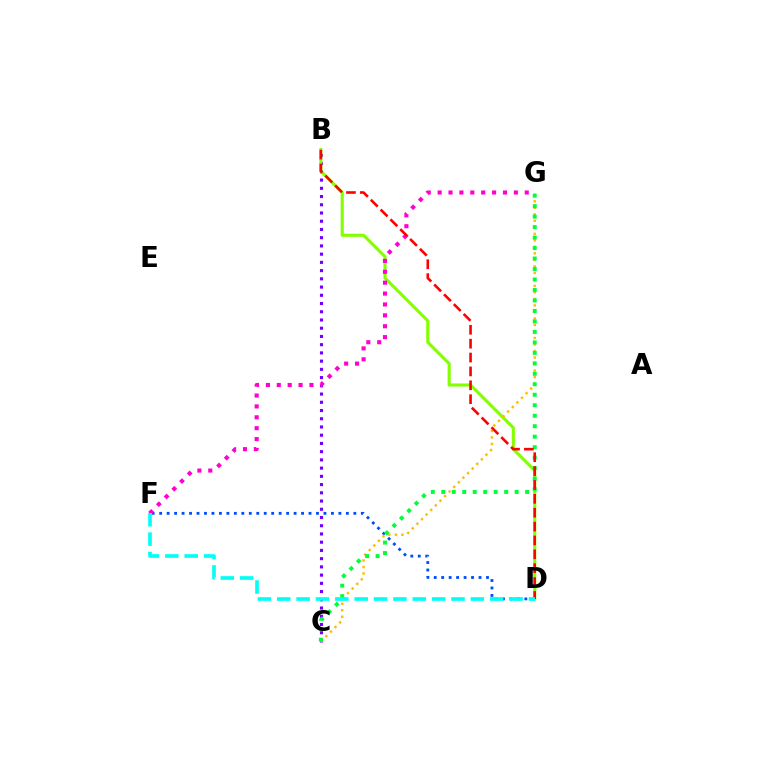{('B', 'C'): [{'color': '#7200ff', 'line_style': 'dotted', 'thickness': 2.24}], ('D', 'F'): [{'color': '#004bff', 'line_style': 'dotted', 'thickness': 2.03}, {'color': '#00fff6', 'line_style': 'dashed', 'thickness': 2.63}], ('B', 'D'): [{'color': '#84ff00', 'line_style': 'solid', 'thickness': 2.23}, {'color': '#ff0000', 'line_style': 'dashed', 'thickness': 1.89}], ('F', 'G'): [{'color': '#ff00cf', 'line_style': 'dotted', 'thickness': 2.96}], ('C', 'G'): [{'color': '#ffbd00', 'line_style': 'dotted', 'thickness': 1.77}, {'color': '#00ff39', 'line_style': 'dotted', 'thickness': 2.85}]}